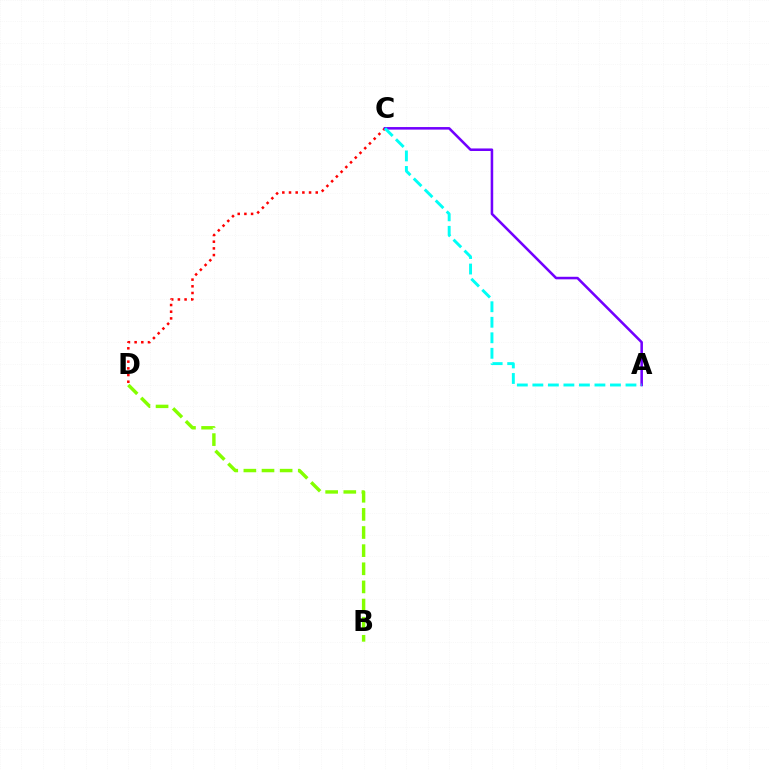{('C', 'D'): [{'color': '#ff0000', 'line_style': 'dotted', 'thickness': 1.82}], ('B', 'D'): [{'color': '#84ff00', 'line_style': 'dashed', 'thickness': 2.46}], ('A', 'C'): [{'color': '#7200ff', 'line_style': 'solid', 'thickness': 1.84}, {'color': '#00fff6', 'line_style': 'dashed', 'thickness': 2.11}]}